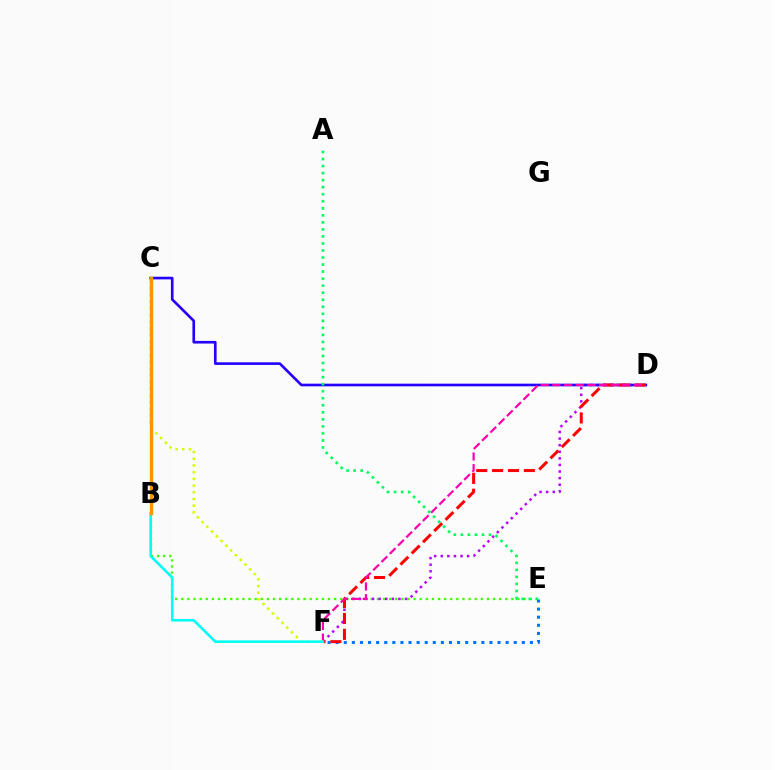{('B', 'E'): [{'color': '#3dff00', 'line_style': 'dotted', 'thickness': 1.66}], ('D', 'F'): [{'color': '#b900ff', 'line_style': 'dotted', 'thickness': 1.79}, {'color': '#ff0000', 'line_style': 'dashed', 'thickness': 2.16}, {'color': '#ff00ac', 'line_style': 'dashed', 'thickness': 1.58}], ('C', 'D'): [{'color': '#2500ff', 'line_style': 'solid', 'thickness': 1.9}], ('E', 'F'): [{'color': '#0074ff', 'line_style': 'dotted', 'thickness': 2.2}], ('C', 'F'): [{'color': '#d1ff00', 'line_style': 'dotted', 'thickness': 1.82}], ('B', 'F'): [{'color': '#00fff6', 'line_style': 'solid', 'thickness': 1.86}], ('B', 'C'): [{'color': '#ff9400', 'line_style': 'solid', 'thickness': 2.44}], ('A', 'E'): [{'color': '#00ff5c', 'line_style': 'dotted', 'thickness': 1.91}]}